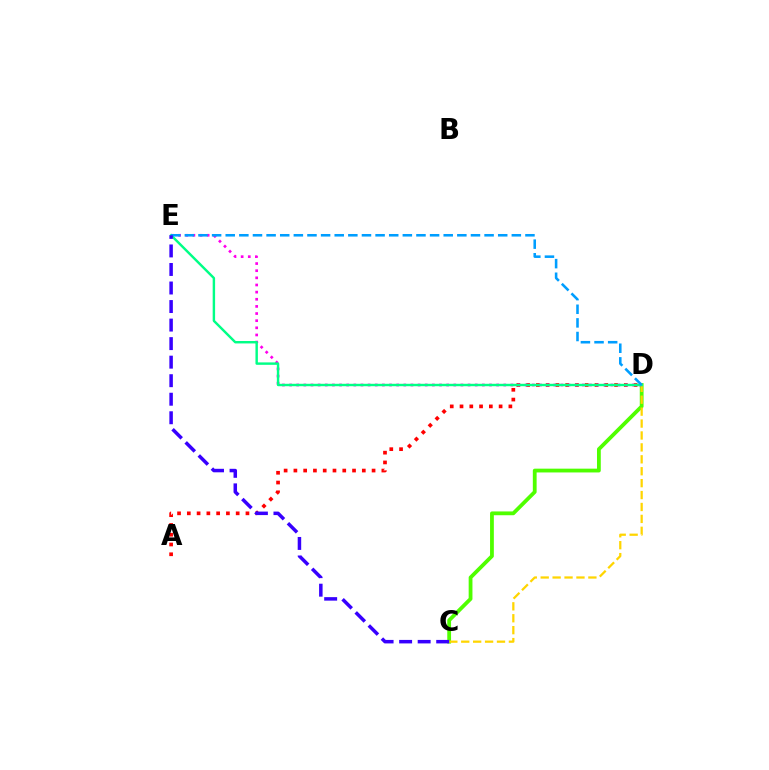{('C', 'D'): [{'color': '#4fff00', 'line_style': 'solid', 'thickness': 2.73}, {'color': '#ffd500', 'line_style': 'dashed', 'thickness': 1.62}], ('A', 'D'): [{'color': '#ff0000', 'line_style': 'dotted', 'thickness': 2.66}], ('D', 'E'): [{'color': '#ff00ed', 'line_style': 'dotted', 'thickness': 1.94}, {'color': '#00ff86', 'line_style': 'solid', 'thickness': 1.75}, {'color': '#009eff', 'line_style': 'dashed', 'thickness': 1.85}], ('C', 'E'): [{'color': '#3700ff', 'line_style': 'dashed', 'thickness': 2.52}]}